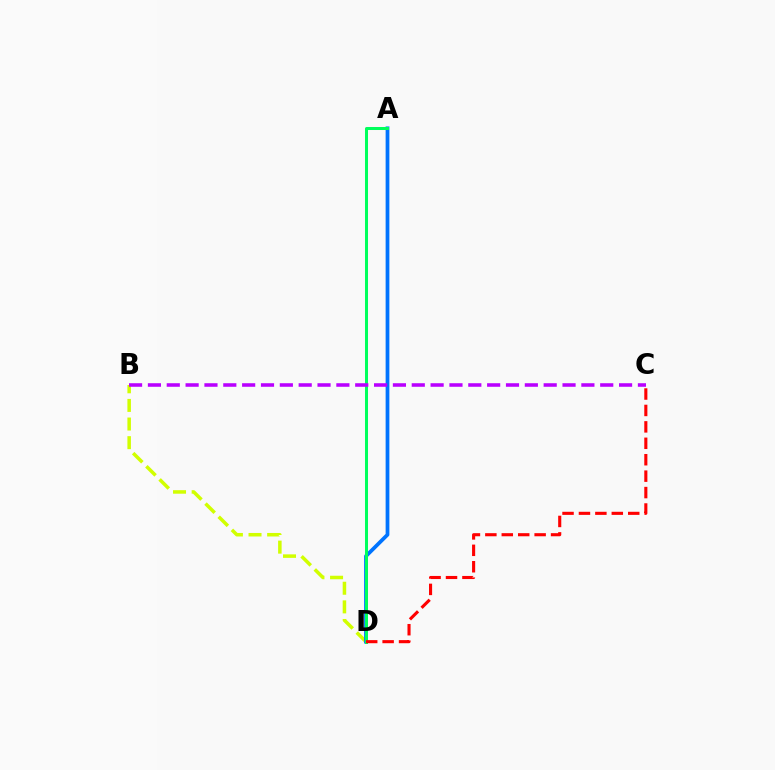{('B', 'D'): [{'color': '#d1ff00', 'line_style': 'dashed', 'thickness': 2.53}], ('A', 'D'): [{'color': '#0074ff', 'line_style': 'solid', 'thickness': 2.7}, {'color': '#00ff5c', 'line_style': 'solid', 'thickness': 2.17}], ('C', 'D'): [{'color': '#ff0000', 'line_style': 'dashed', 'thickness': 2.23}], ('B', 'C'): [{'color': '#b900ff', 'line_style': 'dashed', 'thickness': 2.56}]}